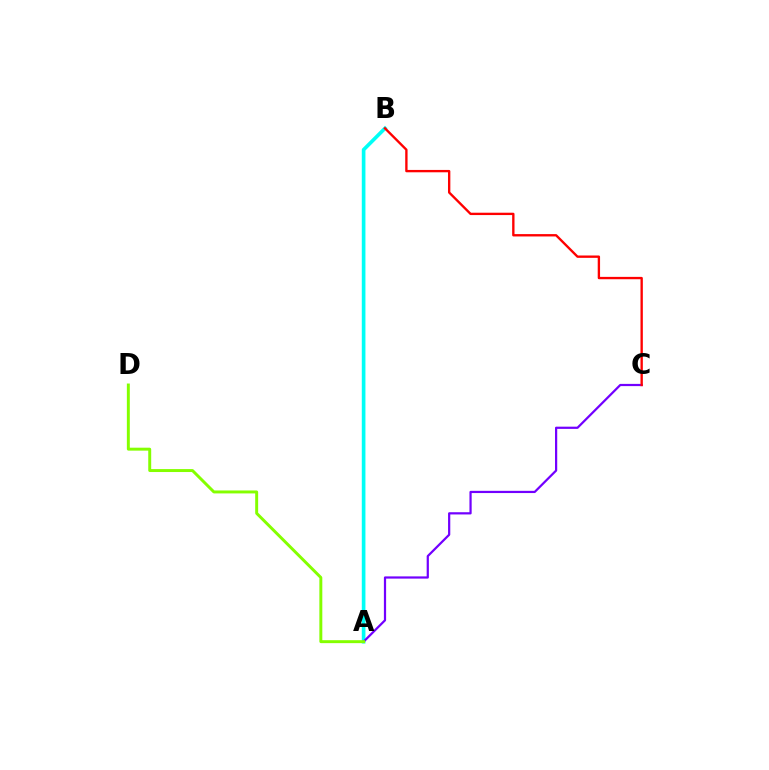{('A', 'B'): [{'color': '#00fff6', 'line_style': 'solid', 'thickness': 2.63}], ('A', 'C'): [{'color': '#7200ff', 'line_style': 'solid', 'thickness': 1.6}], ('A', 'D'): [{'color': '#84ff00', 'line_style': 'solid', 'thickness': 2.12}], ('B', 'C'): [{'color': '#ff0000', 'line_style': 'solid', 'thickness': 1.7}]}